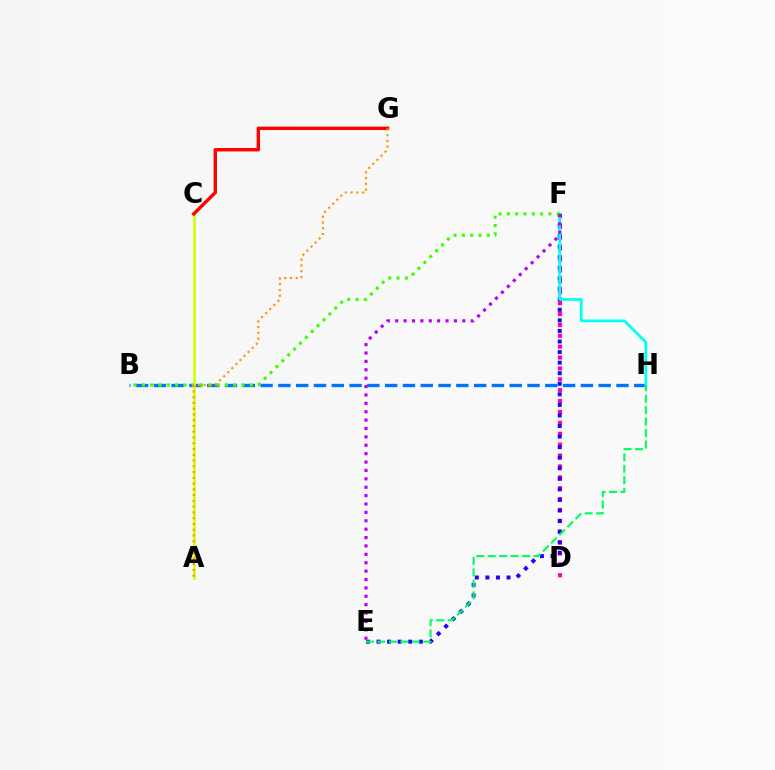{('D', 'F'): [{'color': '#ff00ac', 'line_style': 'dotted', 'thickness': 2.96}], ('E', 'F'): [{'color': '#2500ff', 'line_style': 'dotted', 'thickness': 2.87}, {'color': '#b900ff', 'line_style': 'dotted', 'thickness': 2.28}], ('B', 'H'): [{'color': '#0074ff', 'line_style': 'dashed', 'thickness': 2.42}], ('F', 'H'): [{'color': '#00fff6', 'line_style': 'solid', 'thickness': 1.98}], ('B', 'F'): [{'color': '#3dff00', 'line_style': 'dotted', 'thickness': 2.25}], ('A', 'C'): [{'color': '#d1ff00', 'line_style': 'solid', 'thickness': 1.87}], ('C', 'G'): [{'color': '#ff0000', 'line_style': 'solid', 'thickness': 2.45}], ('A', 'G'): [{'color': '#ff9400', 'line_style': 'dotted', 'thickness': 1.57}], ('E', 'H'): [{'color': '#00ff5c', 'line_style': 'dashed', 'thickness': 1.56}]}